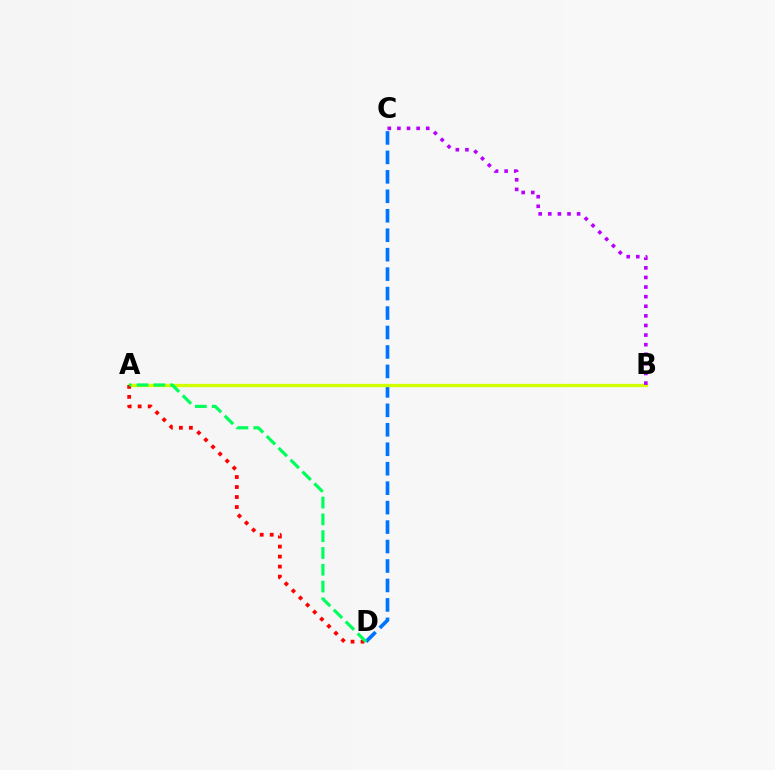{('C', 'D'): [{'color': '#0074ff', 'line_style': 'dashed', 'thickness': 2.64}], ('A', 'B'): [{'color': '#d1ff00', 'line_style': 'solid', 'thickness': 2.39}], ('B', 'C'): [{'color': '#b900ff', 'line_style': 'dotted', 'thickness': 2.61}], ('A', 'D'): [{'color': '#ff0000', 'line_style': 'dotted', 'thickness': 2.72}, {'color': '#00ff5c', 'line_style': 'dashed', 'thickness': 2.28}]}